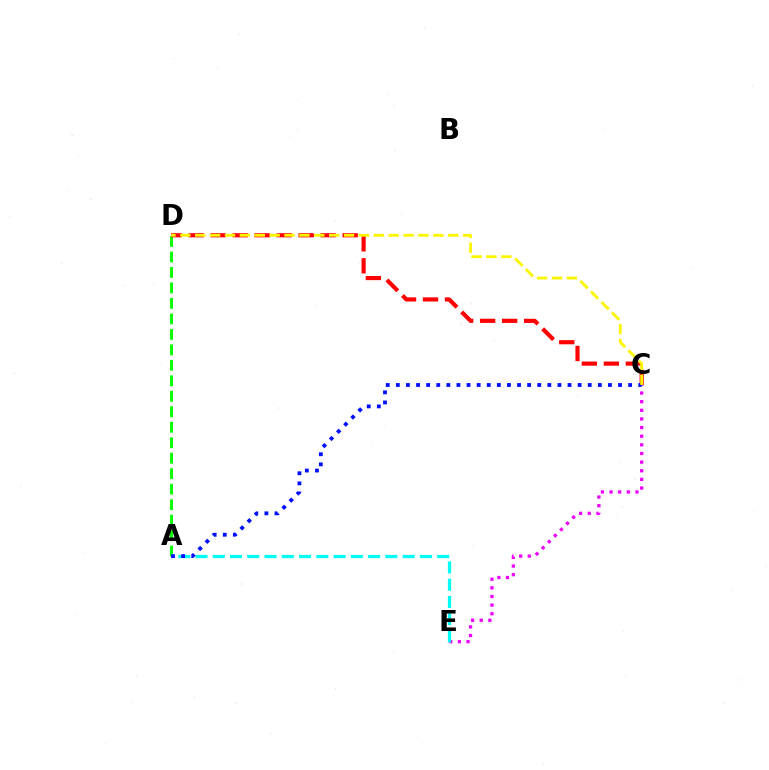{('A', 'D'): [{'color': '#08ff00', 'line_style': 'dashed', 'thickness': 2.1}], ('C', 'D'): [{'color': '#ff0000', 'line_style': 'dashed', 'thickness': 2.99}, {'color': '#fcf500', 'line_style': 'dashed', 'thickness': 2.02}], ('C', 'E'): [{'color': '#ee00ff', 'line_style': 'dotted', 'thickness': 2.35}], ('A', 'E'): [{'color': '#00fff6', 'line_style': 'dashed', 'thickness': 2.35}], ('A', 'C'): [{'color': '#0010ff', 'line_style': 'dotted', 'thickness': 2.74}]}